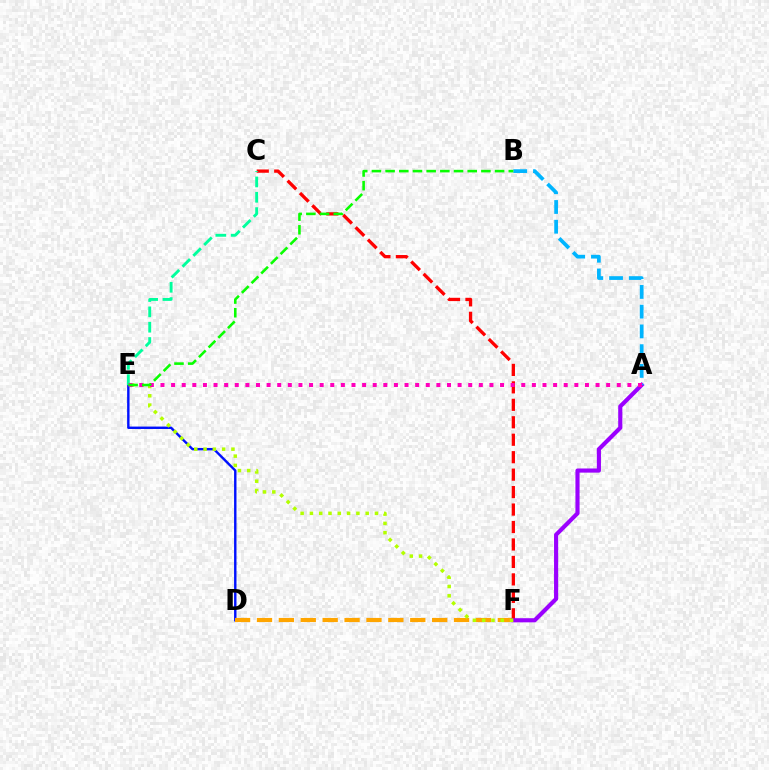{('C', 'F'): [{'color': '#ff0000', 'line_style': 'dashed', 'thickness': 2.37}], ('D', 'E'): [{'color': '#0010ff', 'line_style': 'solid', 'thickness': 1.73}], ('D', 'F'): [{'color': '#ffa500', 'line_style': 'dashed', 'thickness': 2.97}], ('C', 'E'): [{'color': '#00ff9d', 'line_style': 'dashed', 'thickness': 2.08}], ('A', 'F'): [{'color': '#9b00ff', 'line_style': 'solid', 'thickness': 2.98}], ('E', 'F'): [{'color': '#b3ff00', 'line_style': 'dotted', 'thickness': 2.53}], ('A', 'B'): [{'color': '#00b5ff', 'line_style': 'dashed', 'thickness': 2.68}], ('A', 'E'): [{'color': '#ff00bd', 'line_style': 'dotted', 'thickness': 2.88}], ('B', 'E'): [{'color': '#08ff00', 'line_style': 'dashed', 'thickness': 1.86}]}